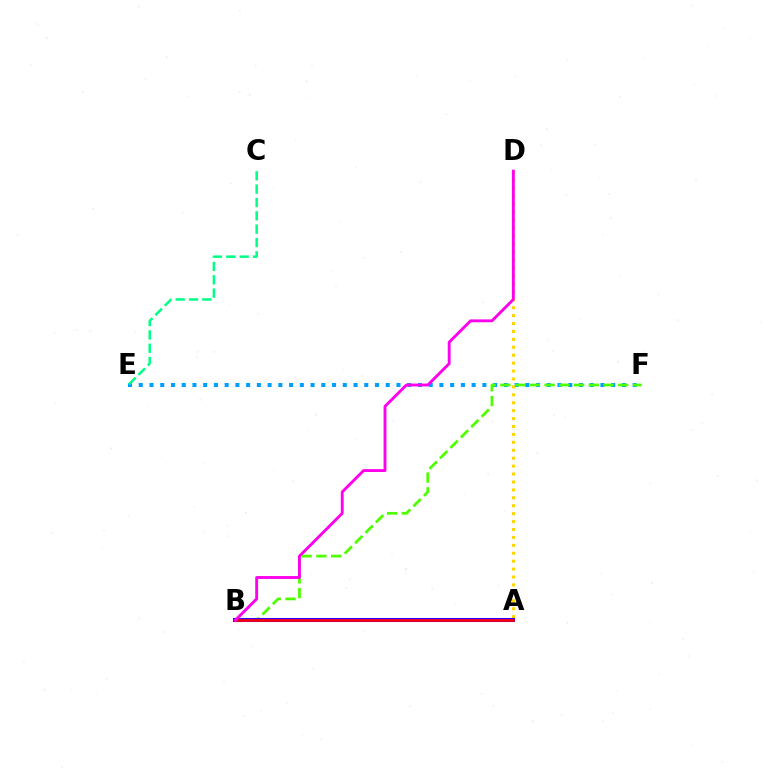{('E', 'F'): [{'color': '#009eff', 'line_style': 'dotted', 'thickness': 2.92}], ('B', 'F'): [{'color': '#4fff00', 'line_style': 'dashed', 'thickness': 2.0}], ('C', 'E'): [{'color': '#00ff86', 'line_style': 'dashed', 'thickness': 1.81}], ('A', 'D'): [{'color': '#ffd500', 'line_style': 'dotted', 'thickness': 2.15}], ('A', 'B'): [{'color': '#3700ff', 'line_style': 'solid', 'thickness': 2.93}, {'color': '#ff0000', 'line_style': 'solid', 'thickness': 1.86}], ('B', 'D'): [{'color': '#ff00ed', 'line_style': 'solid', 'thickness': 2.07}]}